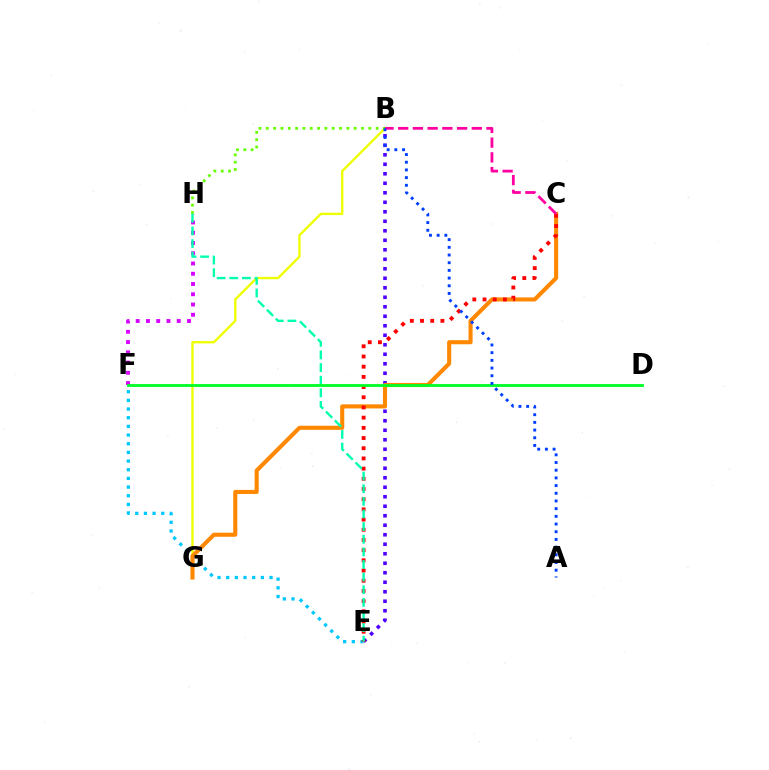{('E', 'F'): [{'color': '#00c7ff', 'line_style': 'dotted', 'thickness': 2.36}], ('B', 'G'): [{'color': '#eeff00', 'line_style': 'solid', 'thickness': 1.7}], ('B', 'H'): [{'color': '#66ff00', 'line_style': 'dotted', 'thickness': 1.99}], ('F', 'H'): [{'color': '#d600ff', 'line_style': 'dotted', 'thickness': 2.79}], ('B', 'E'): [{'color': '#4f00ff', 'line_style': 'dotted', 'thickness': 2.58}], ('C', 'G'): [{'color': '#ff8800', 'line_style': 'solid', 'thickness': 2.94}], ('C', 'E'): [{'color': '#ff0000', 'line_style': 'dotted', 'thickness': 2.77}], ('E', 'H'): [{'color': '#00ffaf', 'line_style': 'dashed', 'thickness': 1.72}], ('D', 'F'): [{'color': '#00ff27', 'line_style': 'solid', 'thickness': 2.03}], ('B', 'C'): [{'color': '#ff00a0', 'line_style': 'dashed', 'thickness': 2.0}], ('A', 'B'): [{'color': '#003fff', 'line_style': 'dotted', 'thickness': 2.09}]}